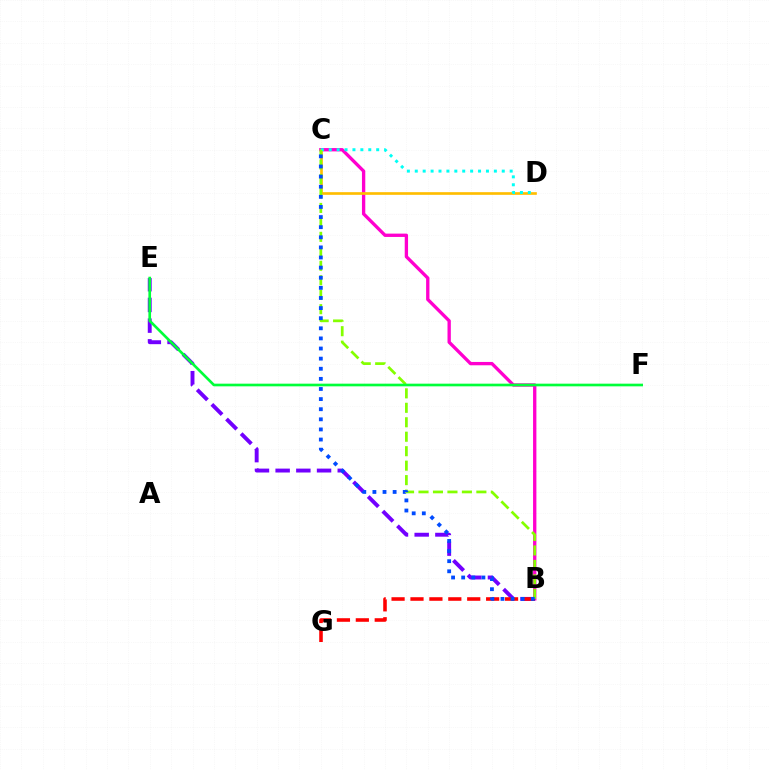{('B', 'E'): [{'color': '#7200ff', 'line_style': 'dashed', 'thickness': 2.81}], ('B', 'C'): [{'color': '#ff00cf', 'line_style': 'solid', 'thickness': 2.4}, {'color': '#84ff00', 'line_style': 'dashed', 'thickness': 1.97}, {'color': '#004bff', 'line_style': 'dotted', 'thickness': 2.75}], ('C', 'D'): [{'color': '#ffbd00', 'line_style': 'solid', 'thickness': 1.92}, {'color': '#00fff6', 'line_style': 'dotted', 'thickness': 2.15}], ('B', 'G'): [{'color': '#ff0000', 'line_style': 'dashed', 'thickness': 2.57}], ('E', 'F'): [{'color': '#00ff39', 'line_style': 'solid', 'thickness': 1.92}]}